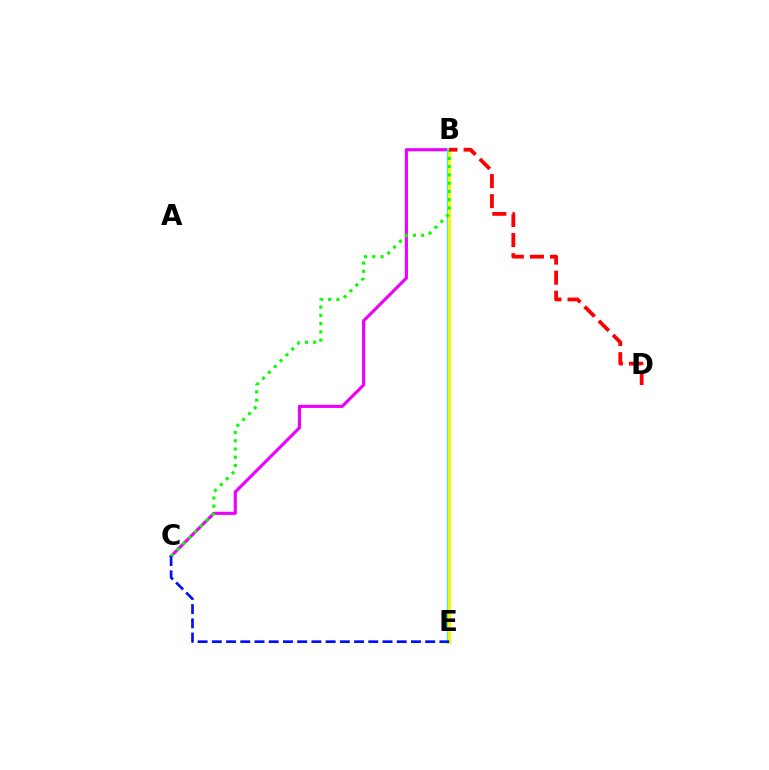{('B', 'C'): [{'color': '#ee00ff', 'line_style': 'solid', 'thickness': 2.25}, {'color': '#08ff00', 'line_style': 'dotted', 'thickness': 2.24}], ('B', 'E'): [{'color': '#00fff6', 'line_style': 'solid', 'thickness': 2.84}, {'color': '#fcf500', 'line_style': 'solid', 'thickness': 2.25}], ('B', 'D'): [{'color': '#ff0000', 'line_style': 'dashed', 'thickness': 2.73}], ('C', 'E'): [{'color': '#0010ff', 'line_style': 'dashed', 'thickness': 1.93}]}